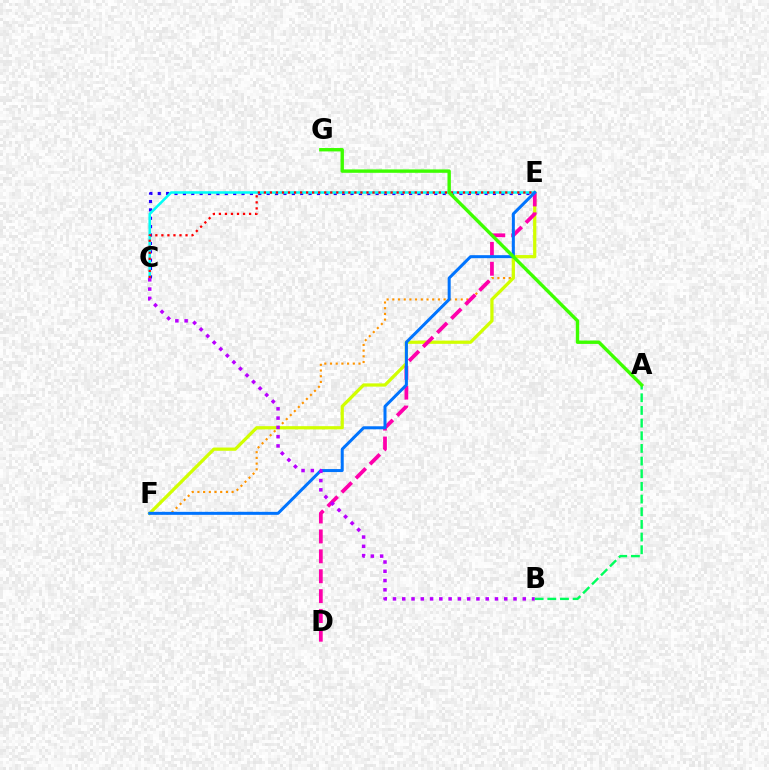{('E', 'F'): [{'color': '#ff9400', 'line_style': 'dotted', 'thickness': 1.55}, {'color': '#d1ff00', 'line_style': 'solid', 'thickness': 2.33}, {'color': '#0074ff', 'line_style': 'solid', 'thickness': 2.16}], ('C', 'E'): [{'color': '#2500ff', 'line_style': 'dotted', 'thickness': 2.28}, {'color': '#00fff6', 'line_style': 'solid', 'thickness': 1.82}, {'color': '#ff0000', 'line_style': 'dotted', 'thickness': 1.64}], ('D', 'E'): [{'color': '#ff00ac', 'line_style': 'dashed', 'thickness': 2.71}], ('A', 'B'): [{'color': '#00ff5c', 'line_style': 'dashed', 'thickness': 1.72}], ('B', 'C'): [{'color': '#b900ff', 'line_style': 'dotted', 'thickness': 2.52}], ('A', 'G'): [{'color': '#3dff00', 'line_style': 'solid', 'thickness': 2.44}]}